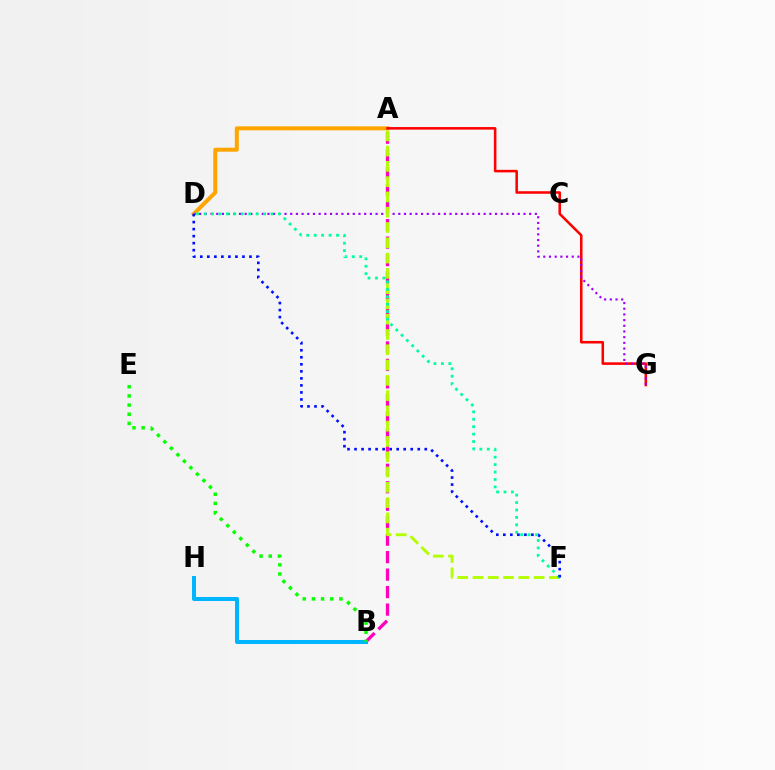{('A', 'B'): [{'color': '#ff00bd', 'line_style': 'dashed', 'thickness': 2.37}], ('B', 'H'): [{'color': '#00b5ff', 'line_style': 'solid', 'thickness': 2.89}], ('A', 'D'): [{'color': '#ffa500', 'line_style': 'solid', 'thickness': 2.88}], ('A', 'G'): [{'color': '#ff0000', 'line_style': 'solid', 'thickness': 1.84}], ('D', 'G'): [{'color': '#9b00ff', 'line_style': 'dotted', 'thickness': 1.55}], ('B', 'E'): [{'color': '#08ff00', 'line_style': 'dotted', 'thickness': 2.49}], ('A', 'F'): [{'color': '#b3ff00', 'line_style': 'dashed', 'thickness': 2.08}], ('D', 'F'): [{'color': '#00ff9d', 'line_style': 'dotted', 'thickness': 2.02}, {'color': '#0010ff', 'line_style': 'dotted', 'thickness': 1.91}]}